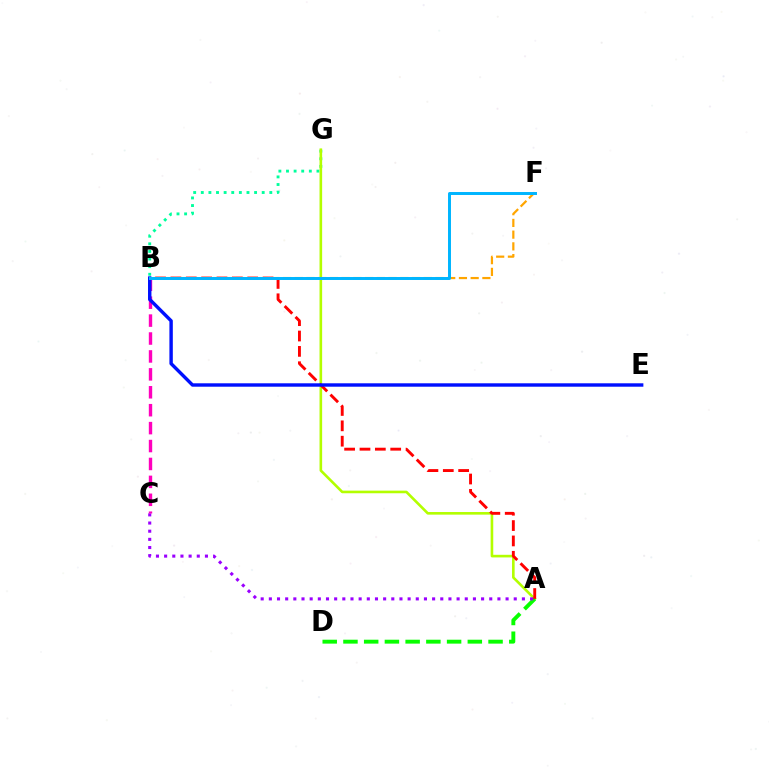{('B', 'G'): [{'color': '#00ff9d', 'line_style': 'dotted', 'thickness': 2.07}], ('A', 'G'): [{'color': '#b3ff00', 'line_style': 'solid', 'thickness': 1.89}], ('A', 'D'): [{'color': '#08ff00', 'line_style': 'dashed', 'thickness': 2.82}], ('A', 'C'): [{'color': '#9b00ff', 'line_style': 'dotted', 'thickness': 2.22}], ('B', 'C'): [{'color': '#ff00bd', 'line_style': 'dashed', 'thickness': 2.43}], ('B', 'F'): [{'color': '#ffa500', 'line_style': 'dashed', 'thickness': 1.59}, {'color': '#00b5ff', 'line_style': 'solid', 'thickness': 2.14}], ('A', 'B'): [{'color': '#ff0000', 'line_style': 'dashed', 'thickness': 2.09}], ('B', 'E'): [{'color': '#0010ff', 'line_style': 'solid', 'thickness': 2.46}]}